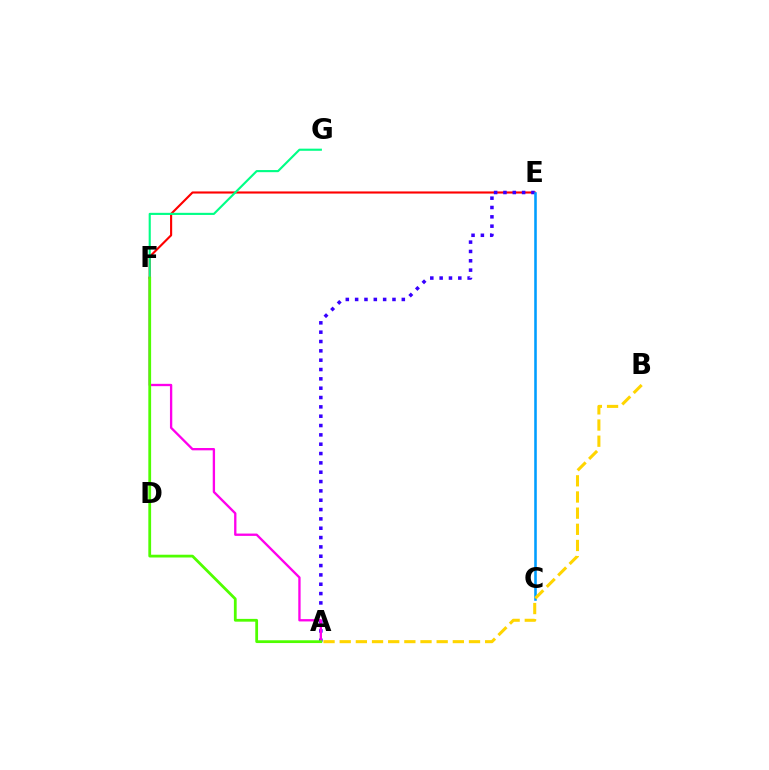{('E', 'F'): [{'color': '#ff0000', 'line_style': 'solid', 'thickness': 1.53}], ('A', 'E'): [{'color': '#3700ff', 'line_style': 'dotted', 'thickness': 2.54}], ('F', 'G'): [{'color': '#00ff86', 'line_style': 'solid', 'thickness': 1.53}], ('C', 'E'): [{'color': '#009eff', 'line_style': 'solid', 'thickness': 1.86}], ('A', 'F'): [{'color': '#ff00ed', 'line_style': 'solid', 'thickness': 1.68}, {'color': '#4fff00', 'line_style': 'solid', 'thickness': 2.0}], ('A', 'B'): [{'color': '#ffd500', 'line_style': 'dashed', 'thickness': 2.2}]}